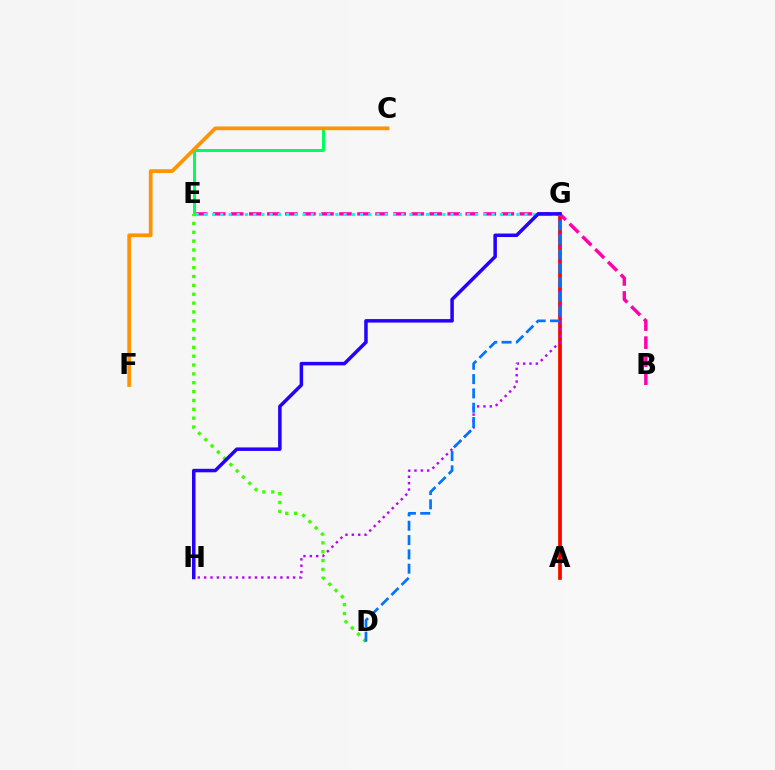{('A', 'G'): [{'color': '#d1ff00', 'line_style': 'solid', 'thickness': 2.76}, {'color': '#ff0000', 'line_style': 'solid', 'thickness': 2.61}], ('B', 'E'): [{'color': '#ff00ac', 'line_style': 'dashed', 'thickness': 2.45}], ('C', 'E'): [{'color': '#00ff5c', 'line_style': 'solid', 'thickness': 2.15}], ('G', 'H'): [{'color': '#b900ff', 'line_style': 'dotted', 'thickness': 1.73}, {'color': '#2500ff', 'line_style': 'solid', 'thickness': 2.52}], ('D', 'E'): [{'color': '#3dff00', 'line_style': 'dotted', 'thickness': 2.4}], ('D', 'G'): [{'color': '#0074ff', 'line_style': 'dashed', 'thickness': 1.94}], ('E', 'G'): [{'color': '#00fff6', 'line_style': 'dotted', 'thickness': 2.23}], ('C', 'F'): [{'color': '#ff9400', 'line_style': 'solid', 'thickness': 2.69}]}